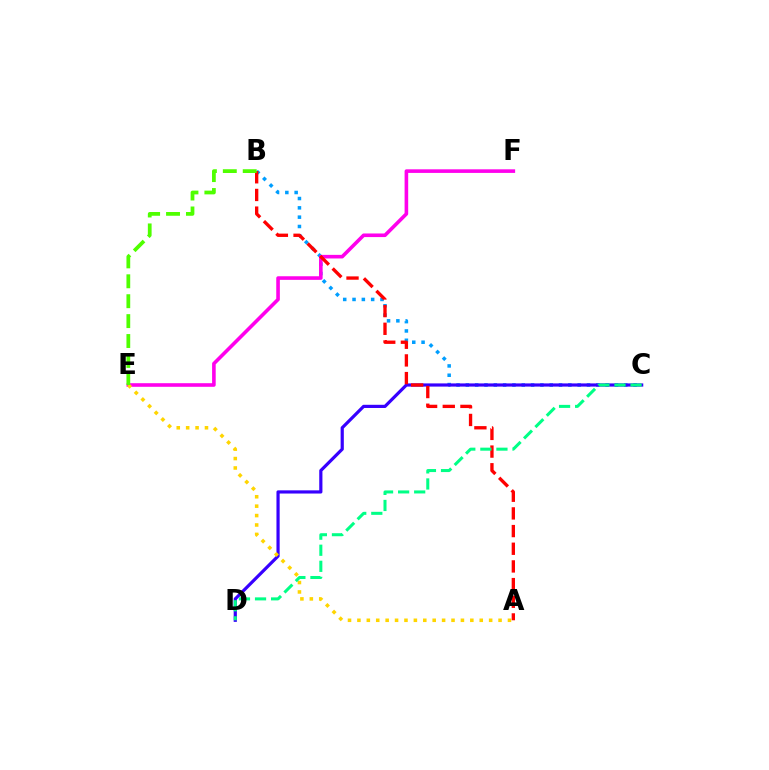{('B', 'C'): [{'color': '#009eff', 'line_style': 'dotted', 'thickness': 2.53}], ('E', 'F'): [{'color': '#ff00ed', 'line_style': 'solid', 'thickness': 2.59}], ('C', 'D'): [{'color': '#3700ff', 'line_style': 'solid', 'thickness': 2.3}, {'color': '#00ff86', 'line_style': 'dashed', 'thickness': 2.18}], ('A', 'B'): [{'color': '#ff0000', 'line_style': 'dashed', 'thickness': 2.4}], ('A', 'E'): [{'color': '#ffd500', 'line_style': 'dotted', 'thickness': 2.56}], ('B', 'E'): [{'color': '#4fff00', 'line_style': 'dashed', 'thickness': 2.7}]}